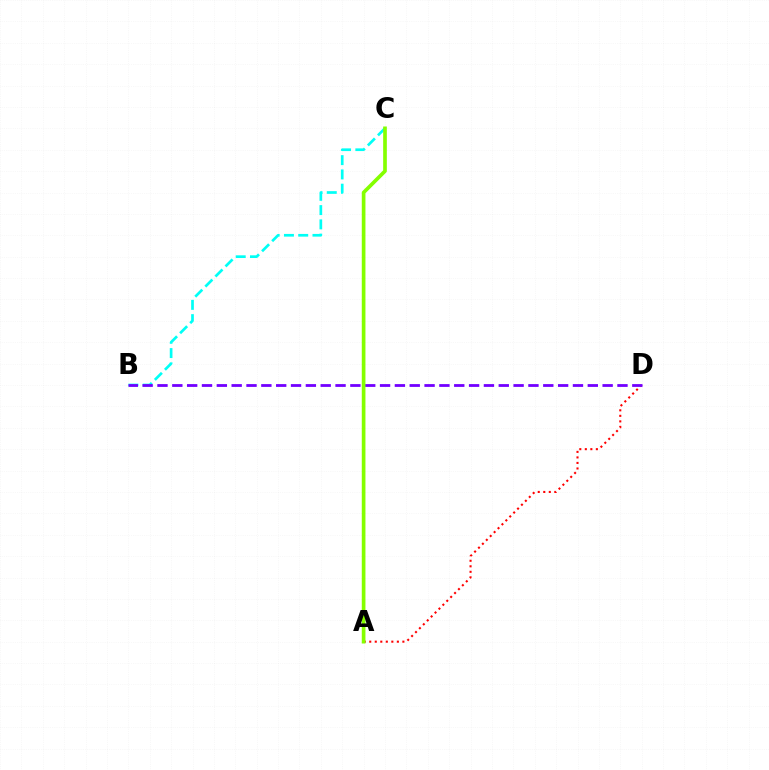{('B', 'C'): [{'color': '#00fff6', 'line_style': 'dashed', 'thickness': 1.94}], ('A', 'D'): [{'color': '#ff0000', 'line_style': 'dotted', 'thickness': 1.5}], ('B', 'D'): [{'color': '#7200ff', 'line_style': 'dashed', 'thickness': 2.02}], ('A', 'C'): [{'color': '#84ff00', 'line_style': 'solid', 'thickness': 2.64}]}